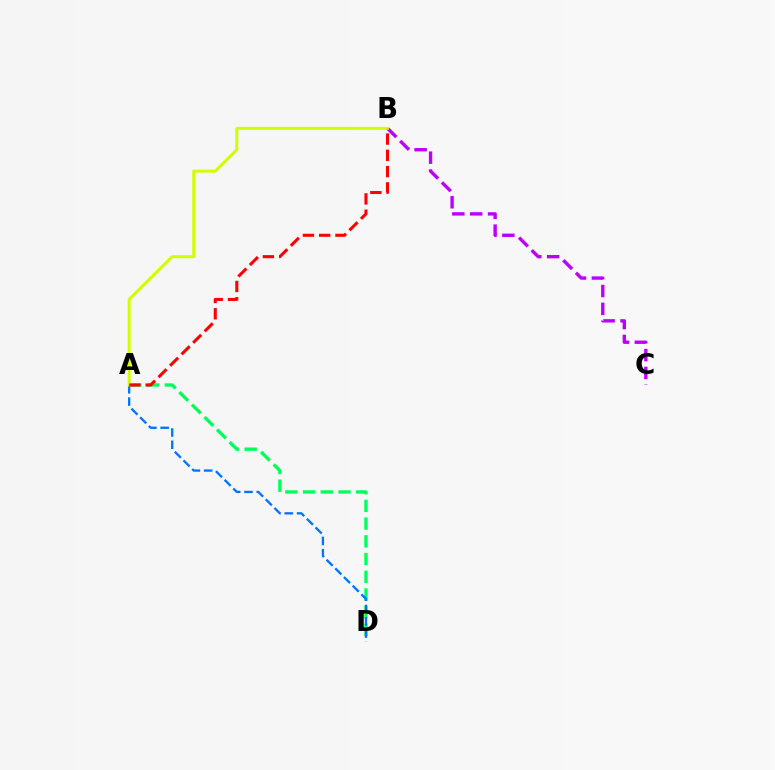{('A', 'D'): [{'color': '#00ff5c', 'line_style': 'dashed', 'thickness': 2.41}, {'color': '#0074ff', 'line_style': 'dashed', 'thickness': 1.67}], ('B', 'C'): [{'color': '#b900ff', 'line_style': 'dashed', 'thickness': 2.43}], ('A', 'B'): [{'color': '#d1ff00', 'line_style': 'solid', 'thickness': 2.15}, {'color': '#ff0000', 'line_style': 'dashed', 'thickness': 2.21}]}